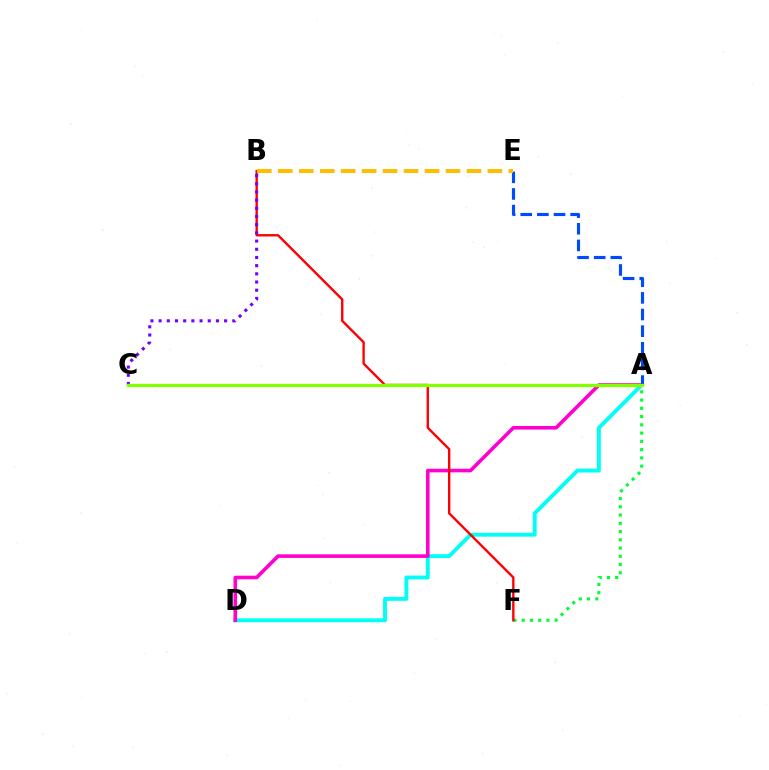{('A', 'D'): [{'color': '#00fff6', 'line_style': 'solid', 'thickness': 2.8}, {'color': '#ff00cf', 'line_style': 'solid', 'thickness': 2.6}], ('A', 'F'): [{'color': '#00ff39', 'line_style': 'dotted', 'thickness': 2.24}], ('B', 'F'): [{'color': '#ff0000', 'line_style': 'solid', 'thickness': 1.71}], ('A', 'E'): [{'color': '#004bff', 'line_style': 'dashed', 'thickness': 2.26}], ('B', 'E'): [{'color': '#ffbd00', 'line_style': 'dashed', 'thickness': 2.85}], ('B', 'C'): [{'color': '#7200ff', 'line_style': 'dotted', 'thickness': 2.22}], ('A', 'C'): [{'color': '#84ff00', 'line_style': 'solid', 'thickness': 2.36}]}